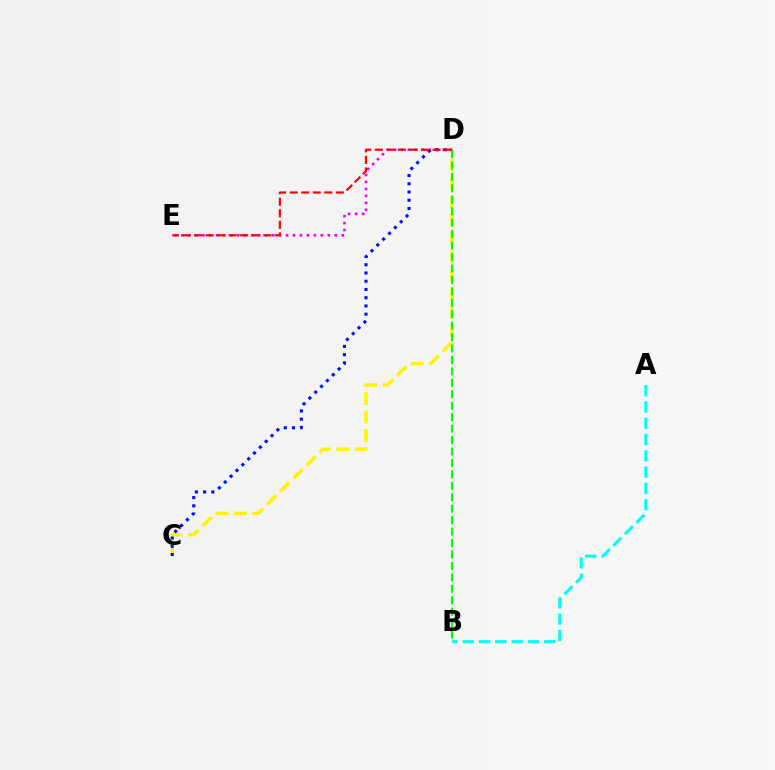{('C', 'D'): [{'color': '#fcf500', 'line_style': 'dashed', 'thickness': 2.5}, {'color': '#0010ff', 'line_style': 'dotted', 'thickness': 2.24}], ('A', 'B'): [{'color': '#00fff6', 'line_style': 'dashed', 'thickness': 2.21}], ('D', 'E'): [{'color': '#ee00ff', 'line_style': 'dotted', 'thickness': 1.89}, {'color': '#ff0000', 'line_style': 'dashed', 'thickness': 1.57}], ('B', 'D'): [{'color': '#08ff00', 'line_style': 'dashed', 'thickness': 1.55}]}